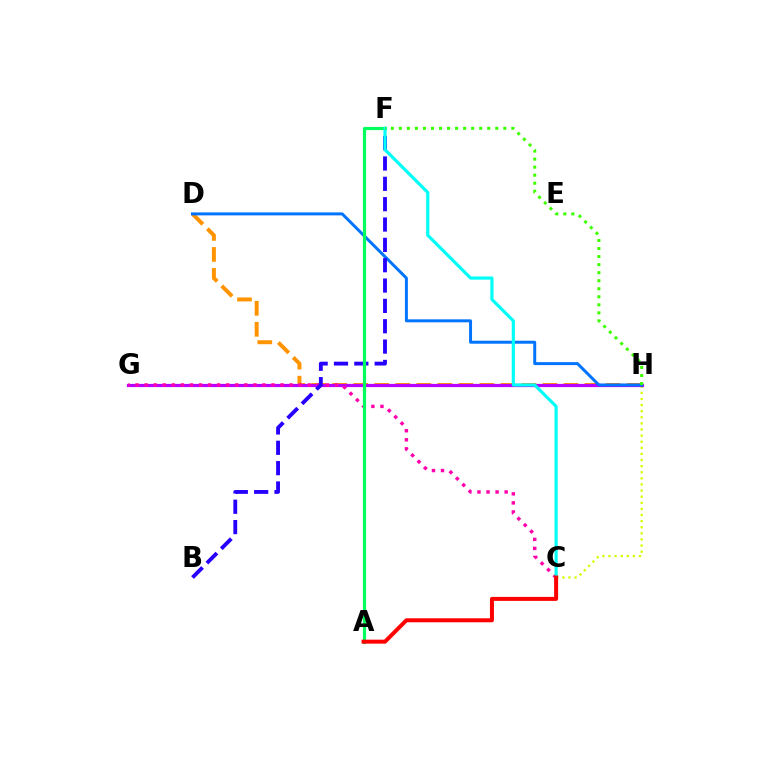{('D', 'H'): [{'color': '#ff9400', 'line_style': 'dashed', 'thickness': 2.86}, {'color': '#0074ff', 'line_style': 'solid', 'thickness': 2.14}], ('C', 'H'): [{'color': '#d1ff00', 'line_style': 'dotted', 'thickness': 1.66}], ('G', 'H'): [{'color': '#b900ff', 'line_style': 'solid', 'thickness': 2.31}], ('C', 'G'): [{'color': '#ff00ac', 'line_style': 'dotted', 'thickness': 2.46}], ('B', 'F'): [{'color': '#2500ff', 'line_style': 'dashed', 'thickness': 2.76}], ('A', 'F'): [{'color': '#00ff5c', 'line_style': 'solid', 'thickness': 2.28}], ('C', 'F'): [{'color': '#00fff6', 'line_style': 'solid', 'thickness': 2.28}], ('A', 'C'): [{'color': '#ff0000', 'line_style': 'solid', 'thickness': 2.88}], ('F', 'H'): [{'color': '#3dff00', 'line_style': 'dotted', 'thickness': 2.18}]}